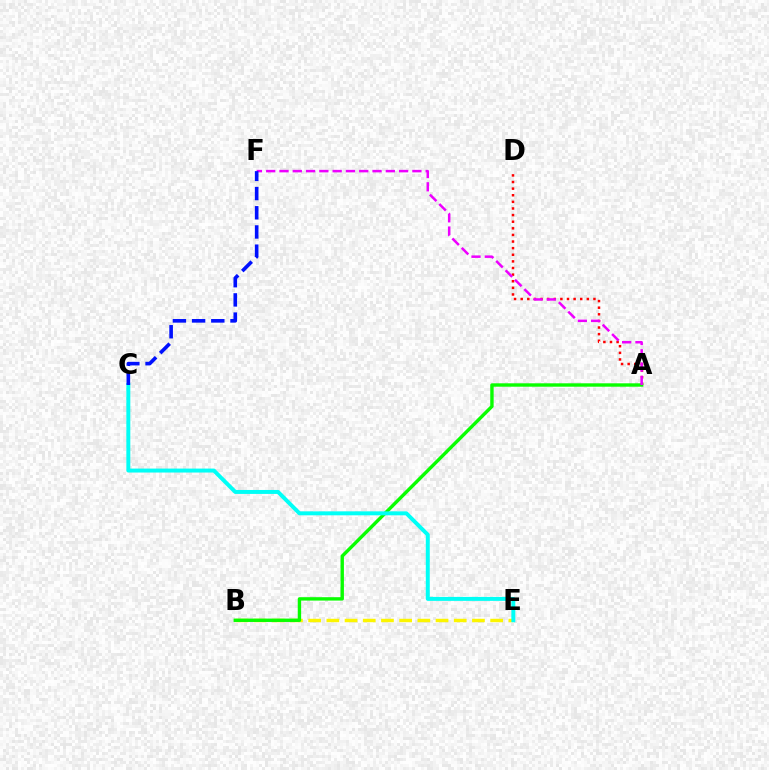{('B', 'E'): [{'color': '#fcf500', 'line_style': 'dashed', 'thickness': 2.47}], ('A', 'D'): [{'color': '#ff0000', 'line_style': 'dotted', 'thickness': 1.8}], ('A', 'B'): [{'color': '#08ff00', 'line_style': 'solid', 'thickness': 2.44}], ('A', 'F'): [{'color': '#ee00ff', 'line_style': 'dashed', 'thickness': 1.81}], ('C', 'E'): [{'color': '#00fff6', 'line_style': 'solid', 'thickness': 2.85}], ('C', 'F'): [{'color': '#0010ff', 'line_style': 'dashed', 'thickness': 2.61}]}